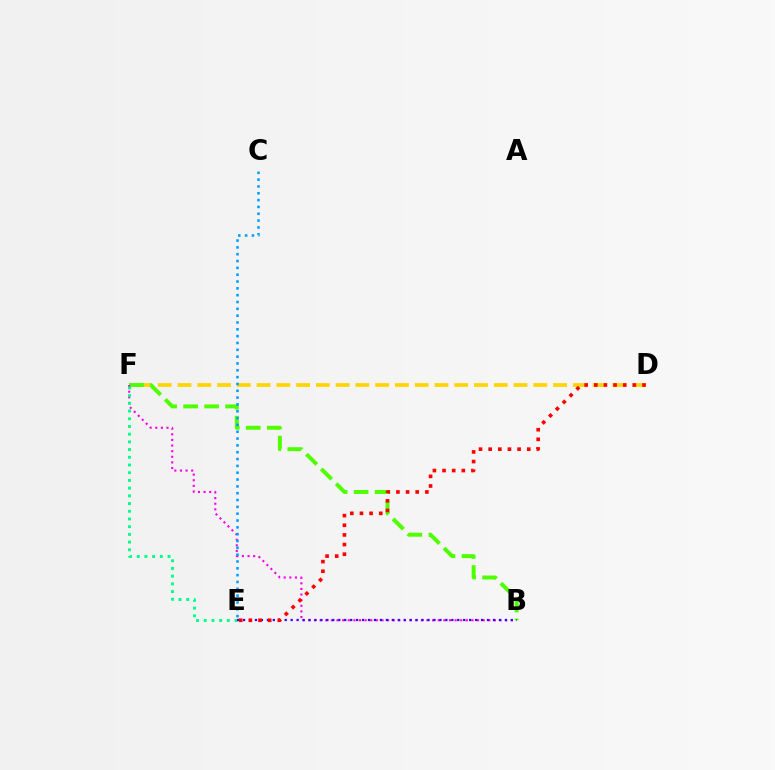{('D', 'F'): [{'color': '#ffd500', 'line_style': 'dashed', 'thickness': 2.69}], ('B', 'F'): [{'color': '#4fff00', 'line_style': 'dashed', 'thickness': 2.85}, {'color': '#ff00ed', 'line_style': 'dotted', 'thickness': 1.53}], ('E', 'F'): [{'color': '#00ff86', 'line_style': 'dotted', 'thickness': 2.09}], ('B', 'E'): [{'color': '#3700ff', 'line_style': 'dotted', 'thickness': 1.62}], ('C', 'E'): [{'color': '#009eff', 'line_style': 'dotted', 'thickness': 1.86}], ('D', 'E'): [{'color': '#ff0000', 'line_style': 'dotted', 'thickness': 2.62}]}